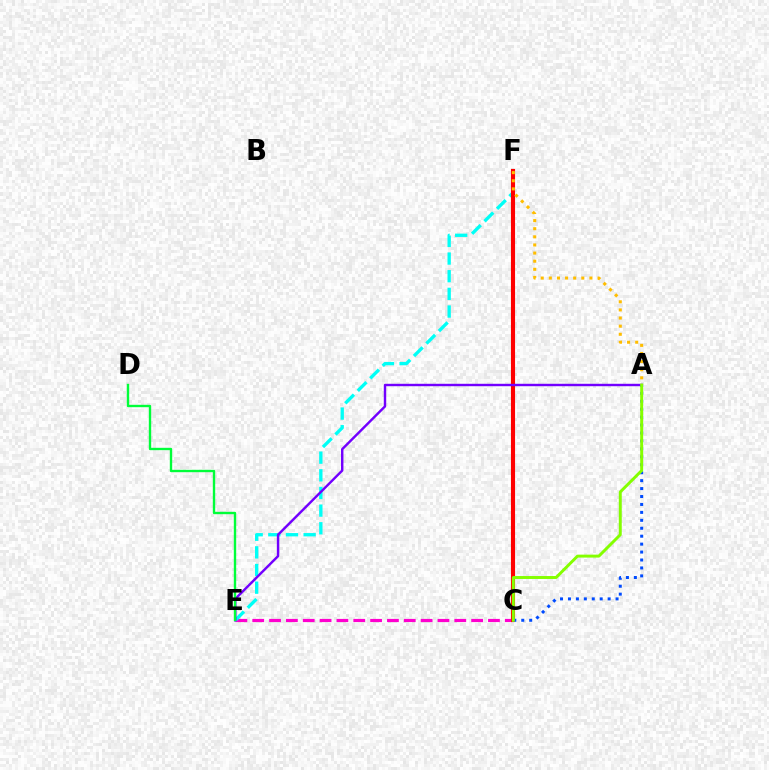{('C', 'E'): [{'color': '#ff00cf', 'line_style': 'dashed', 'thickness': 2.29}], ('E', 'F'): [{'color': '#00fff6', 'line_style': 'dashed', 'thickness': 2.4}], ('C', 'F'): [{'color': '#ff0000', 'line_style': 'solid', 'thickness': 2.96}], ('A', 'E'): [{'color': '#7200ff', 'line_style': 'solid', 'thickness': 1.74}], ('D', 'E'): [{'color': '#00ff39', 'line_style': 'solid', 'thickness': 1.71}], ('A', 'C'): [{'color': '#004bff', 'line_style': 'dotted', 'thickness': 2.16}, {'color': '#84ff00', 'line_style': 'solid', 'thickness': 2.12}], ('A', 'F'): [{'color': '#ffbd00', 'line_style': 'dotted', 'thickness': 2.21}]}